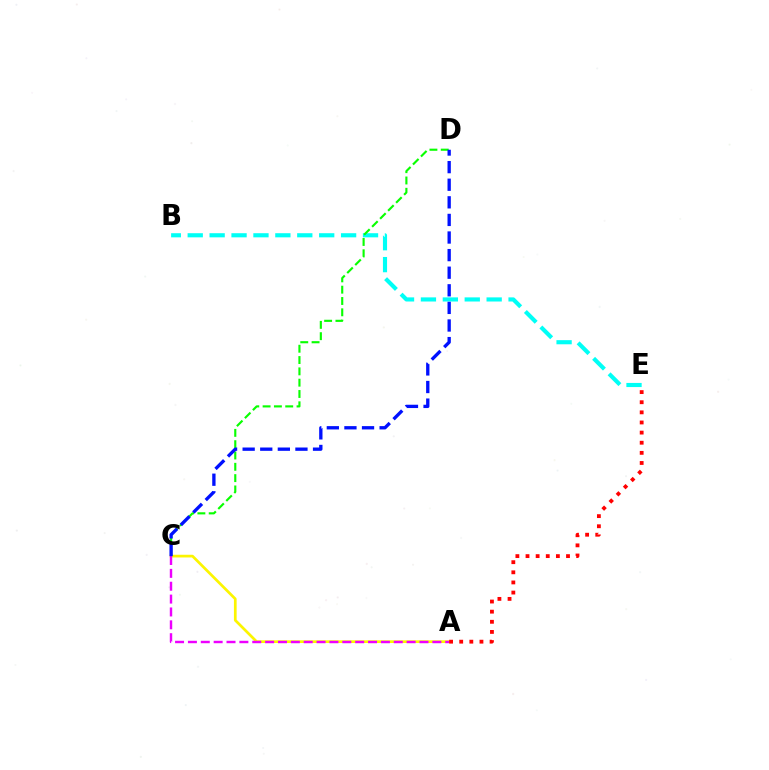{('B', 'E'): [{'color': '#00fff6', 'line_style': 'dashed', 'thickness': 2.98}], ('A', 'C'): [{'color': '#fcf500', 'line_style': 'solid', 'thickness': 1.95}, {'color': '#ee00ff', 'line_style': 'dashed', 'thickness': 1.75}], ('C', 'D'): [{'color': '#08ff00', 'line_style': 'dashed', 'thickness': 1.54}, {'color': '#0010ff', 'line_style': 'dashed', 'thickness': 2.39}], ('A', 'E'): [{'color': '#ff0000', 'line_style': 'dotted', 'thickness': 2.75}]}